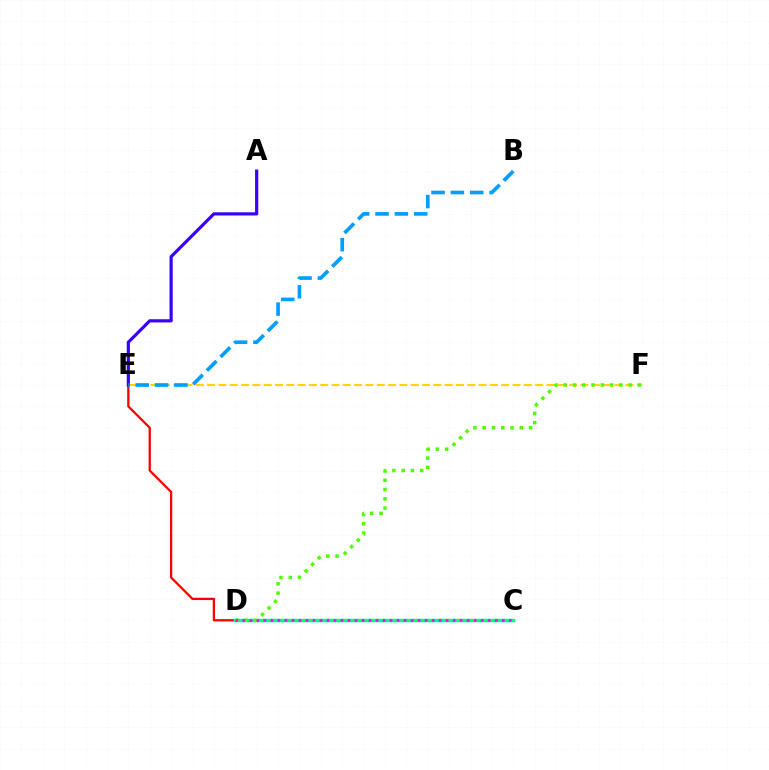{('D', 'E'): [{'color': '#ff0000', 'line_style': 'solid', 'thickness': 1.65}], ('E', 'F'): [{'color': '#ffd500', 'line_style': 'dashed', 'thickness': 1.54}], ('C', 'D'): [{'color': '#00ff86', 'line_style': 'solid', 'thickness': 2.52}, {'color': '#ff00ed', 'line_style': 'dotted', 'thickness': 1.91}], ('A', 'E'): [{'color': '#3700ff', 'line_style': 'solid', 'thickness': 2.29}], ('D', 'F'): [{'color': '#4fff00', 'line_style': 'dotted', 'thickness': 2.52}], ('B', 'E'): [{'color': '#009eff', 'line_style': 'dashed', 'thickness': 2.63}]}